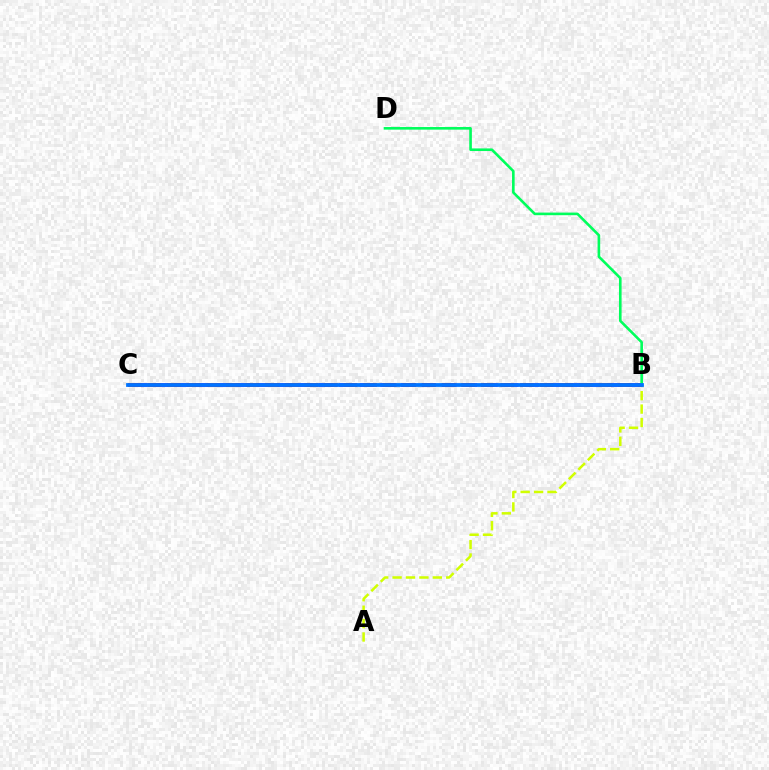{('B', 'C'): [{'color': '#b900ff', 'line_style': 'dashed', 'thickness': 2.8}, {'color': '#ff0000', 'line_style': 'dashed', 'thickness': 2.66}, {'color': '#0074ff', 'line_style': 'solid', 'thickness': 2.72}], ('A', 'B'): [{'color': '#d1ff00', 'line_style': 'dashed', 'thickness': 1.82}], ('B', 'D'): [{'color': '#00ff5c', 'line_style': 'solid', 'thickness': 1.88}]}